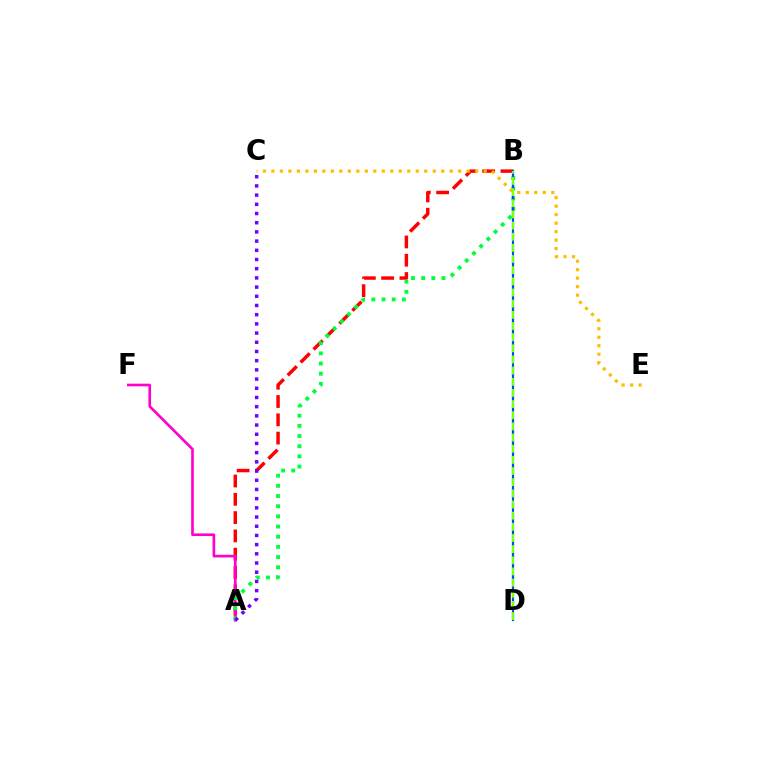{('A', 'B'): [{'color': '#ff0000', 'line_style': 'dashed', 'thickness': 2.48}, {'color': '#00ff39', 'line_style': 'dotted', 'thickness': 2.76}], ('A', 'F'): [{'color': '#ff00cf', 'line_style': 'solid', 'thickness': 1.91}], ('B', 'D'): [{'color': '#00fff6', 'line_style': 'dashed', 'thickness': 1.66}, {'color': '#004bff', 'line_style': 'solid', 'thickness': 1.54}, {'color': '#84ff00', 'line_style': 'dashed', 'thickness': 1.52}], ('A', 'C'): [{'color': '#7200ff', 'line_style': 'dotted', 'thickness': 2.5}], ('C', 'E'): [{'color': '#ffbd00', 'line_style': 'dotted', 'thickness': 2.31}]}